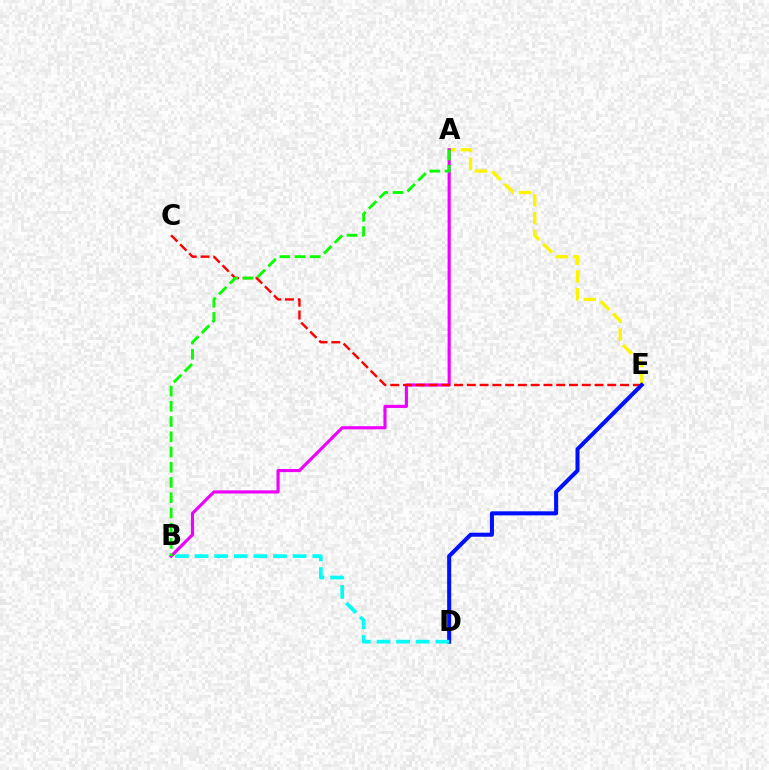{('A', 'E'): [{'color': '#fcf500', 'line_style': 'dashed', 'thickness': 2.4}], ('A', 'B'): [{'color': '#ee00ff', 'line_style': 'solid', 'thickness': 2.25}, {'color': '#08ff00', 'line_style': 'dashed', 'thickness': 2.07}], ('C', 'E'): [{'color': '#ff0000', 'line_style': 'dashed', 'thickness': 1.73}], ('D', 'E'): [{'color': '#0010ff', 'line_style': 'solid', 'thickness': 2.91}], ('B', 'D'): [{'color': '#00fff6', 'line_style': 'dashed', 'thickness': 2.66}]}